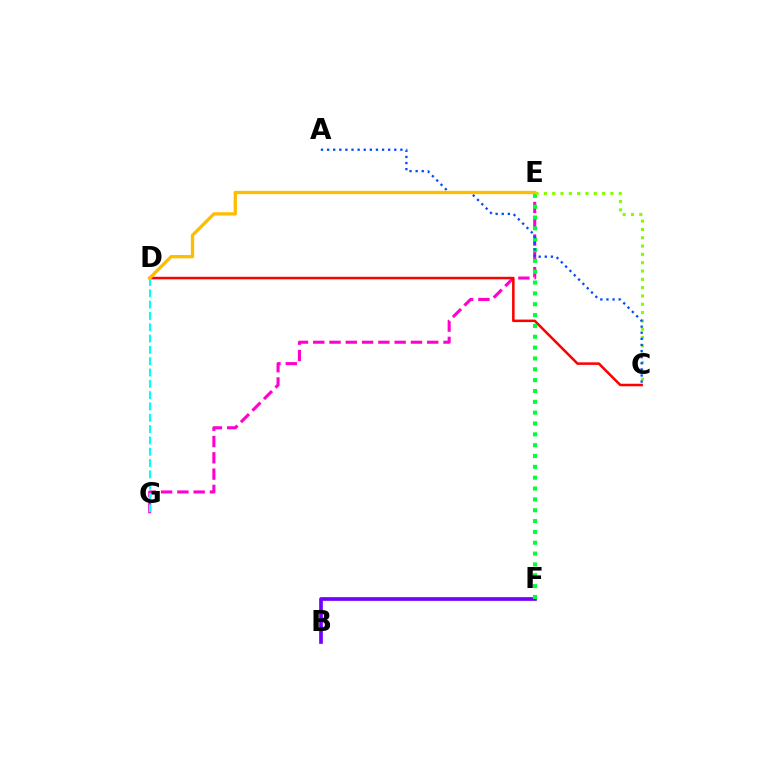{('B', 'F'): [{'color': '#7200ff', 'line_style': 'solid', 'thickness': 2.66}], ('E', 'G'): [{'color': '#ff00cf', 'line_style': 'dashed', 'thickness': 2.21}], ('C', 'D'): [{'color': '#ff0000', 'line_style': 'solid', 'thickness': 1.82}], ('E', 'F'): [{'color': '#00ff39', 'line_style': 'dotted', 'thickness': 2.95}], ('C', 'E'): [{'color': '#84ff00', 'line_style': 'dotted', 'thickness': 2.26}], ('D', 'G'): [{'color': '#00fff6', 'line_style': 'dashed', 'thickness': 1.54}], ('A', 'C'): [{'color': '#004bff', 'line_style': 'dotted', 'thickness': 1.66}], ('D', 'E'): [{'color': '#ffbd00', 'line_style': 'solid', 'thickness': 2.39}]}